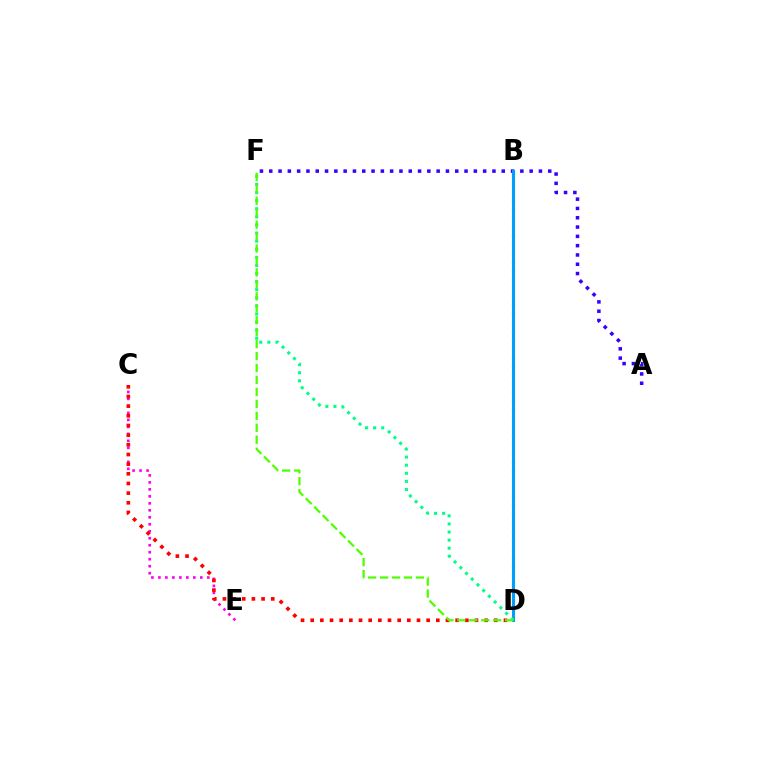{('B', 'D'): [{'color': '#ffd500', 'line_style': 'dotted', 'thickness': 2.36}, {'color': '#009eff', 'line_style': 'solid', 'thickness': 2.19}], ('A', 'F'): [{'color': '#3700ff', 'line_style': 'dotted', 'thickness': 2.53}], ('C', 'E'): [{'color': '#ff00ed', 'line_style': 'dotted', 'thickness': 1.9}], ('C', 'D'): [{'color': '#ff0000', 'line_style': 'dotted', 'thickness': 2.63}], ('D', 'F'): [{'color': '#00ff86', 'line_style': 'dotted', 'thickness': 2.2}, {'color': '#4fff00', 'line_style': 'dashed', 'thickness': 1.62}]}